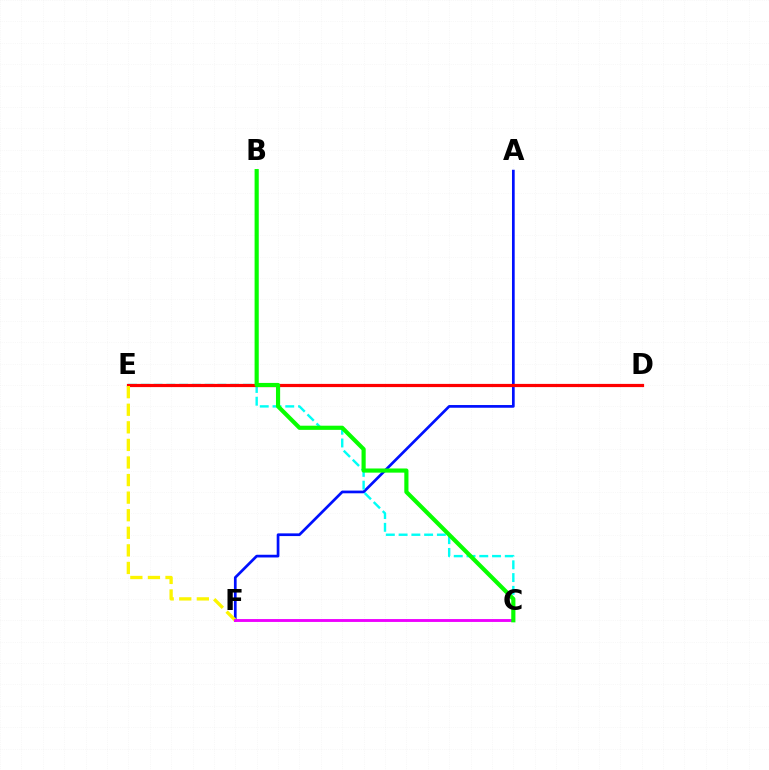{('A', 'F'): [{'color': '#0010ff', 'line_style': 'solid', 'thickness': 1.95}], ('C', 'E'): [{'color': '#00fff6', 'line_style': 'dashed', 'thickness': 1.73}], ('D', 'E'): [{'color': '#ff0000', 'line_style': 'solid', 'thickness': 2.31}], ('E', 'F'): [{'color': '#fcf500', 'line_style': 'dashed', 'thickness': 2.39}], ('C', 'F'): [{'color': '#ee00ff', 'line_style': 'solid', 'thickness': 2.07}], ('B', 'C'): [{'color': '#08ff00', 'line_style': 'solid', 'thickness': 2.99}]}